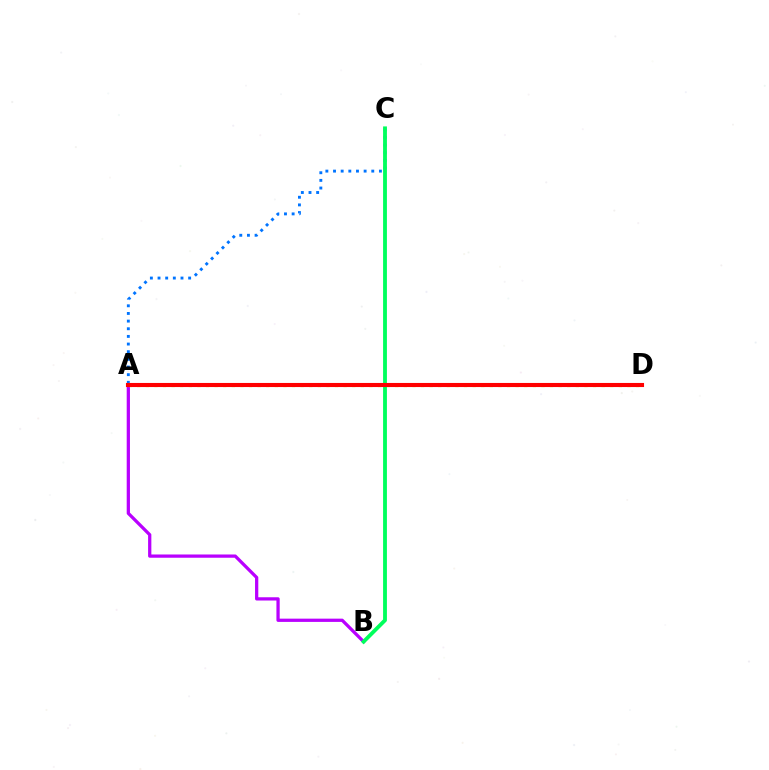{('A', 'C'): [{'color': '#0074ff', 'line_style': 'dotted', 'thickness': 2.08}], ('A', 'B'): [{'color': '#b900ff', 'line_style': 'solid', 'thickness': 2.35}], ('A', 'D'): [{'color': '#d1ff00', 'line_style': 'dotted', 'thickness': 2.34}, {'color': '#ff0000', 'line_style': 'solid', 'thickness': 2.95}], ('B', 'C'): [{'color': '#00ff5c', 'line_style': 'solid', 'thickness': 2.75}]}